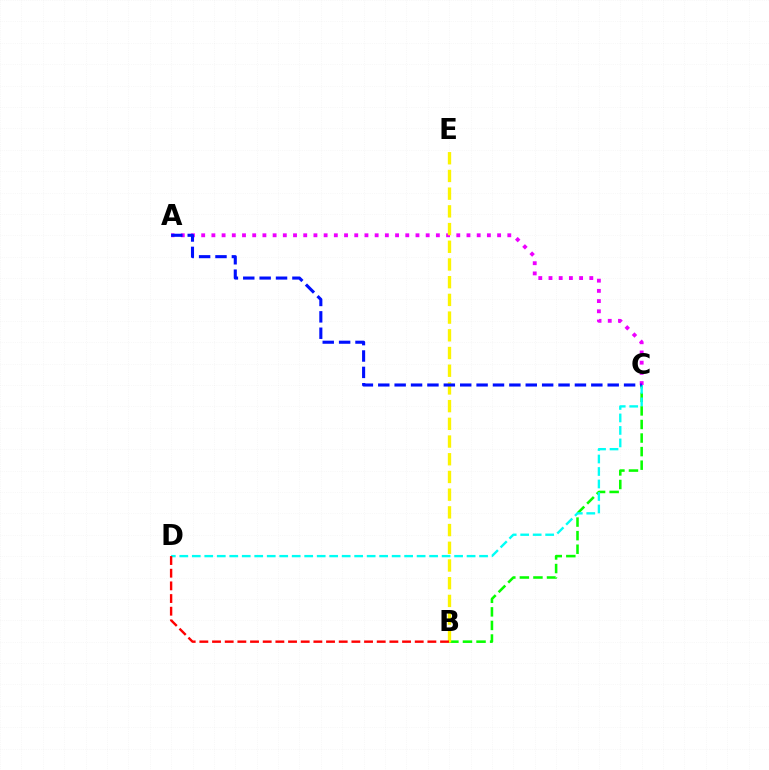{('B', 'C'): [{'color': '#08ff00', 'line_style': 'dashed', 'thickness': 1.84}], ('A', 'C'): [{'color': '#ee00ff', 'line_style': 'dotted', 'thickness': 2.77}, {'color': '#0010ff', 'line_style': 'dashed', 'thickness': 2.23}], ('C', 'D'): [{'color': '#00fff6', 'line_style': 'dashed', 'thickness': 1.7}], ('B', 'E'): [{'color': '#fcf500', 'line_style': 'dashed', 'thickness': 2.41}], ('B', 'D'): [{'color': '#ff0000', 'line_style': 'dashed', 'thickness': 1.72}]}